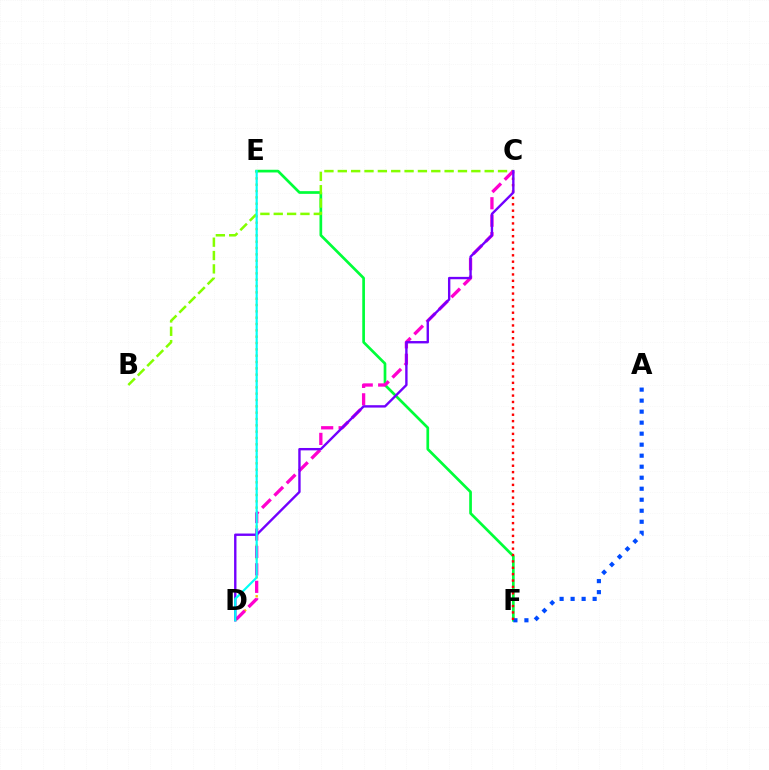{('D', 'E'): [{'color': '#ffbd00', 'line_style': 'dotted', 'thickness': 1.72}, {'color': '#00fff6', 'line_style': 'solid', 'thickness': 1.56}], ('E', 'F'): [{'color': '#00ff39', 'line_style': 'solid', 'thickness': 1.95}], ('A', 'F'): [{'color': '#004bff', 'line_style': 'dotted', 'thickness': 2.99}], ('C', 'F'): [{'color': '#ff0000', 'line_style': 'dotted', 'thickness': 1.73}], ('B', 'C'): [{'color': '#84ff00', 'line_style': 'dashed', 'thickness': 1.81}], ('C', 'D'): [{'color': '#ff00cf', 'line_style': 'dashed', 'thickness': 2.37}, {'color': '#7200ff', 'line_style': 'solid', 'thickness': 1.72}]}